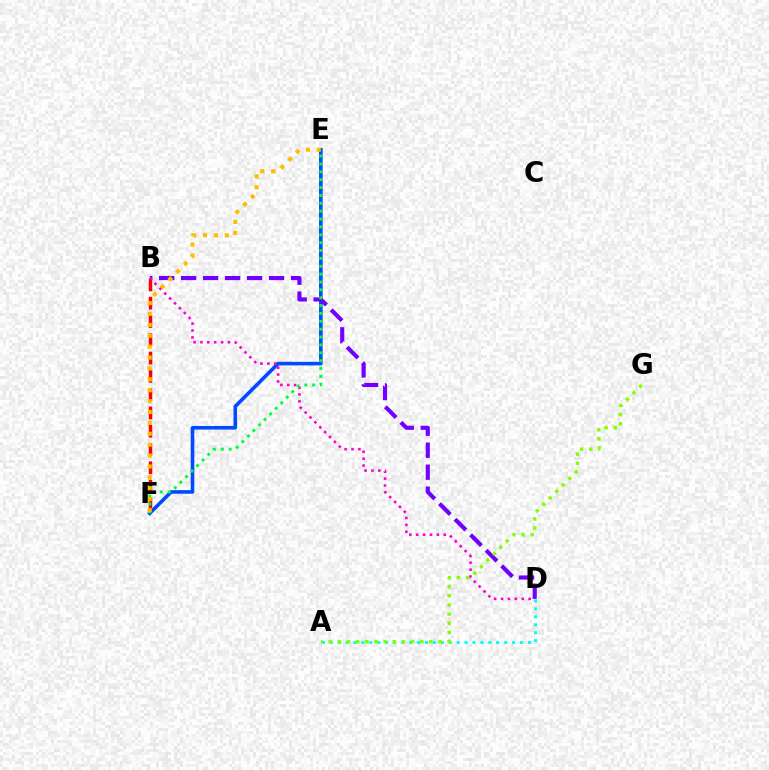{('B', 'F'): [{'color': '#ff0000', 'line_style': 'dashed', 'thickness': 2.48}], ('A', 'D'): [{'color': '#00fff6', 'line_style': 'dotted', 'thickness': 2.15}], ('E', 'F'): [{'color': '#004bff', 'line_style': 'solid', 'thickness': 2.6}, {'color': '#00ff39', 'line_style': 'dotted', 'thickness': 2.14}, {'color': '#ffbd00', 'line_style': 'dotted', 'thickness': 2.96}], ('B', 'D'): [{'color': '#7200ff', 'line_style': 'dashed', 'thickness': 2.99}, {'color': '#ff00cf', 'line_style': 'dotted', 'thickness': 1.87}], ('A', 'G'): [{'color': '#84ff00', 'line_style': 'dotted', 'thickness': 2.49}]}